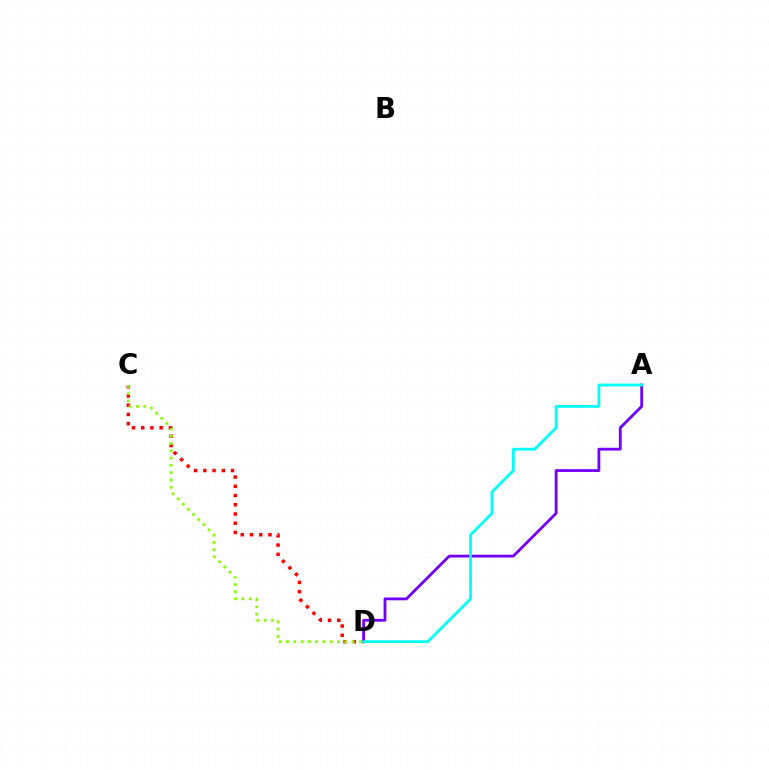{('C', 'D'): [{'color': '#ff0000', 'line_style': 'dotted', 'thickness': 2.51}, {'color': '#84ff00', 'line_style': 'dotted', 'thickness': 1.98}], ('A', 'D'): [{'color': '#7200ff', 'line_style': 'solid', 'thickness': 2.02}, {'color': '#00fff6', 'line_style': 'solid', 'thickness': 2.0}]}